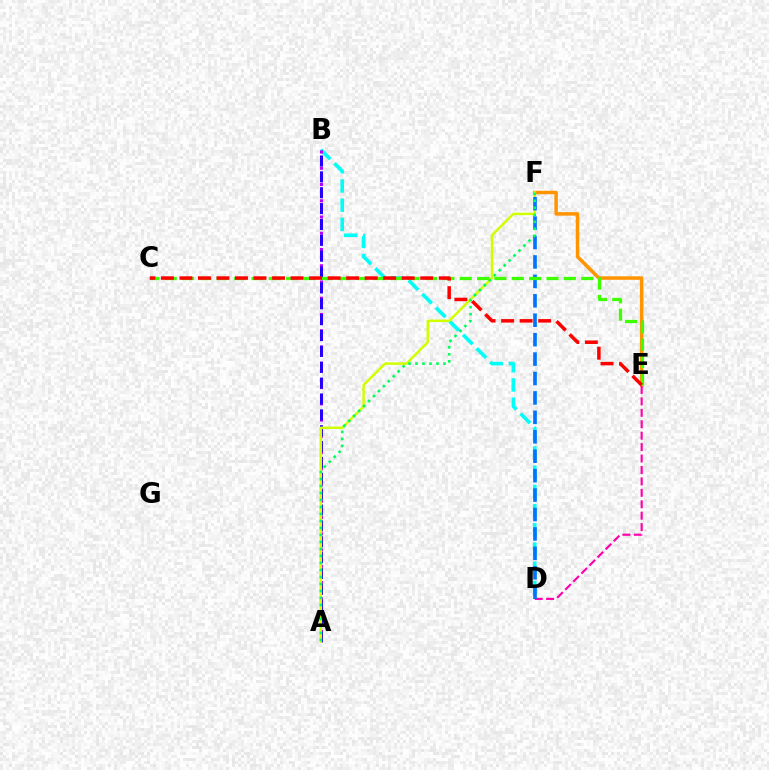{('B', 'D'): [{'color': '#00fff6', 'line_style': 'dashed', 'thickness': 2.61}], ('A', 'B'): [{'color': '#b900ff', 'line_style': 'dotted', 'thickness': 2.21}, {'color': '#2500ff', 'line_style': 'dashed', 'thickness': 2.16}], ('E', 'F'): [{'color': '#ff9400', 'line_style': 'solid', 'thickness': 2.51}], ('D', 'E'): [{'color': '#ff00ac', 'line_style': 'dashed', 'thickness': 1.55}], ('A', 'F'): [{'color': '#d1ff00', 'line_style': 'solid', 'thickness': 1.79}, {'color': '#00ff5c', 'line_style': 'dotted', 'thickness': 1.9}], ('D', 'F'): [{'color': '#0074ff', 'line_style': 'dashed', 'thickness': 2.64}], ('C', 'E'): [{'color': '#3dff00', 'line_style': 'dashed', 'thickness': 2.36}, {'color': '#ff0000', 'line_style': 'dashed', 'thickness': 2.52}]}